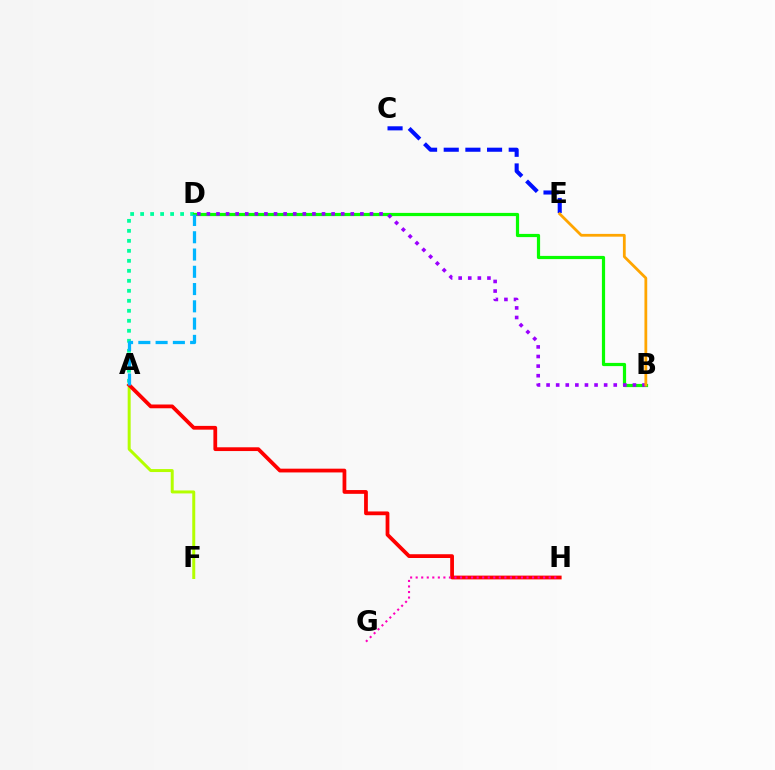{('A', 'F'): [{'color': '#b3ff00', 'line_style': 'solid', 'thickness': 2.14}], ('A', 'D'): [{'color': '#00ff9d', 'line_style': 'dotted', 'thickness': 2.72}, {'color': '#00b5ff', 'line_style': 'dashed', 'thickness': 2.35}], ('A', 'H'): [{'color': '#ff0000', 'line_style': 'solid', 'thickness': 2.71}], ('B', 'D'): [{'color': '#08ff00', 'line_style': 'solid', 'thickness': 2.31}, {'color': '#9b00ff', 'line_style': 'dotted', 'thickness': 2.61}], ('C', 'E'): [{'color': '#0010ff', 'line_style': 'dashed', 'thickness': 2.94}], ('G', 'H'): [{'color': '#ff00bd', 'line_style': 'dotted', 'thickness': 1.51}], ('B', 'E'): [{'color': '#ffa500', 'line_style': 'solid', 'thickness': 2.0}]}